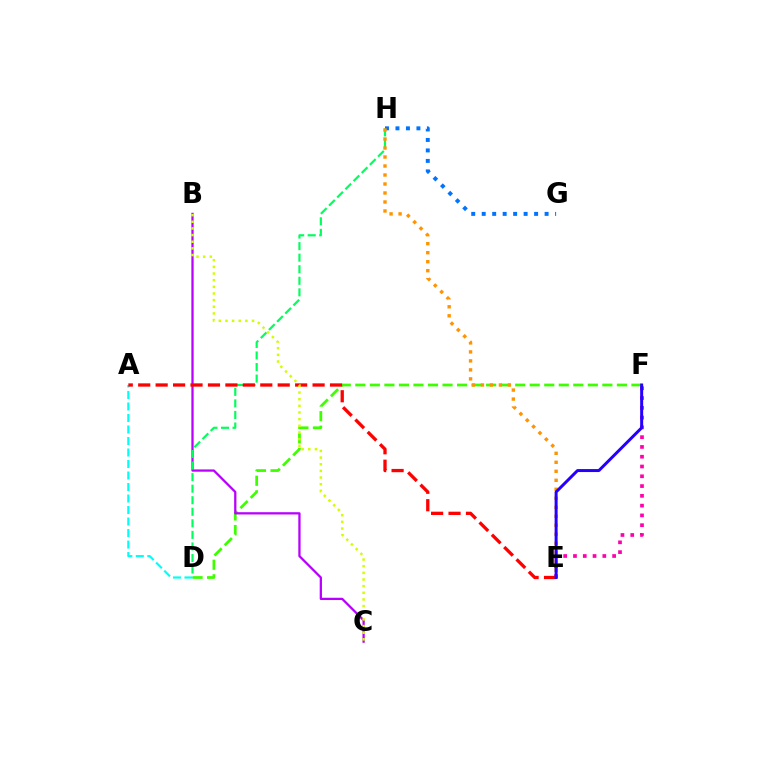{('D', 'F'): [{'color': '#3dff00', 'line_style': 'dashed', 'thickness': 1.97}], ('E', 'F'): [{'color': '#ff00ac', 'line_style': 'dotted', 'thickness': 2.66}, {'color': '#2500ff', 'line_style': 'solid', 'thickness': 2.15}], ('A', 'D'): [{'color': '#00fff6', 'line_style': 'dashed', 'thickness': 1.56}], ('B', 'C'): [{'color': '#b900ff', 'line_style': 'solid', 'thickness': 1.64}, {'color': '#d1ff00', 'line_style': 'dotted', 'thickness': 1.81}], ('D', 'H'): [{'color': '#00ff5c', 'line_style': 'dashed', 'thickness': 1.57}], ('G', 'H'): [{'color': '#0074ff', 'line_style': 'dotted', 'thickness': 2.85}], ('A', 'E'): [{'color': '#ff0000', 'line_style': 'dashed', 'thickness': 2.37}], ('E', 'H'): [{'color': '#ff9400', 'line_style': 'dotted', 'thickness': 2.44}]}